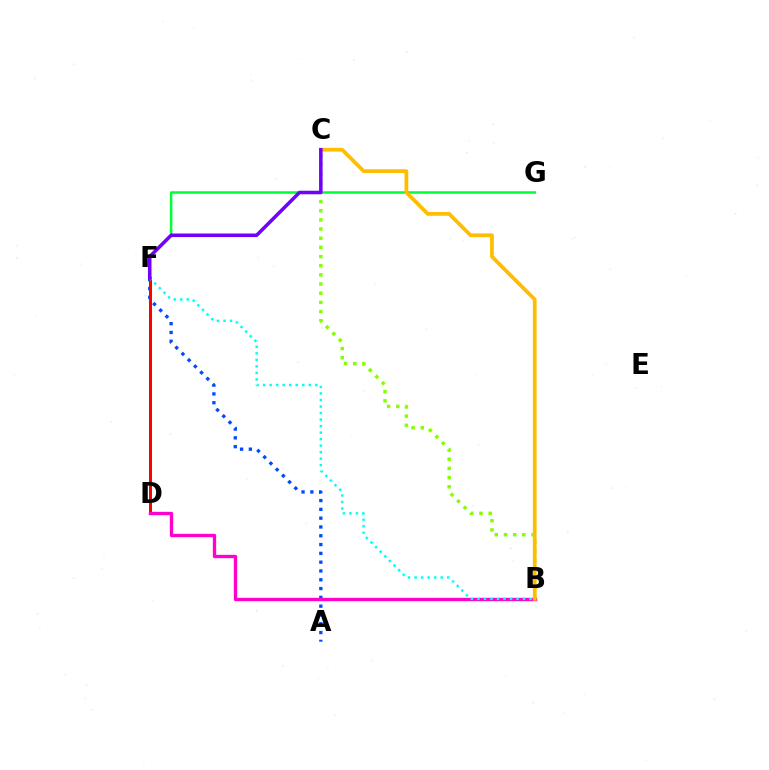{('F', 'G'): [{'color': '#00ff39', 'line_style': 'solid', 'thickness': 1.81}], ('A', 'F'): [{'color': '#004bff', 'line_style': 'dotted', 'thickness': 2.39}], ('D', 'F'): [{'color': '#ff0000', 'line_style': 'solid', 'thickness': 2.16}], ('B', 'C'): [{'color': '#84ff00', 'line_style': 'dotted', 'thickness': 2.49}, {'color': '#ffbd00', 'line_style': 'solid', 'thickness': 2.69}], ('B', 'D'): [{'color': '#ff00cf', 'line_style': 'solid', 'thickness': 2.41}], ('B', 'F'): [{'color': '#00fff6', 'line_style': 'dotted', 'thickness': 1.77}], ('C', 'F'): [{'color': '#7200ff', 'line_style': 'solid', 'thickness': 2.55}]}